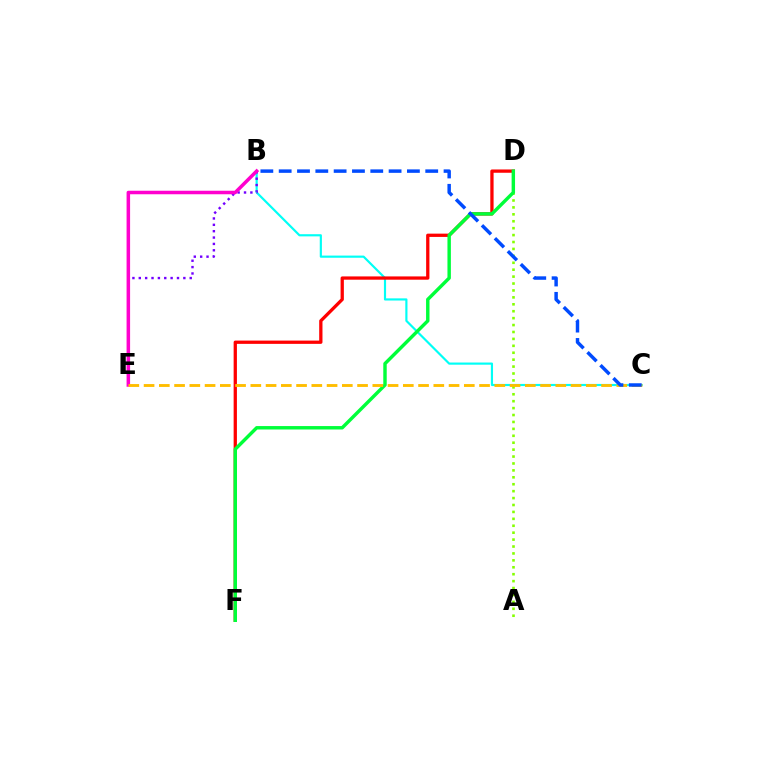{('B', 'C'): [{'color': '#00fff6', 'line_style': 'solid', 'thickness': 1.56}, {'color': '#004bff', 'line_style': 'dashed', 'thickness': 2.49}], ('D', 'F'): [{'color': '#ff0000', 'line_style': 'solid', 'thickness': 2.36}, {'color': '#00ff39', 'line_style': 'solid', 'thickness': 2.47}], ('A', 'D'): [{'color': '#84ff00', 'line_style': 'dotted', 'thickness': 1.88}], ('B', 'E'): [{'color': '#7200ff', 'line_style': 'dotted', 'thickness': 1.73}, {'color': '#ff00cf', 'line_style': 'solid', 'thickness': 2.53}], ('C', 'E'): [{'color': '#ffbd00', 'line_style': 'dashed', 'thickness': 2.07}]}